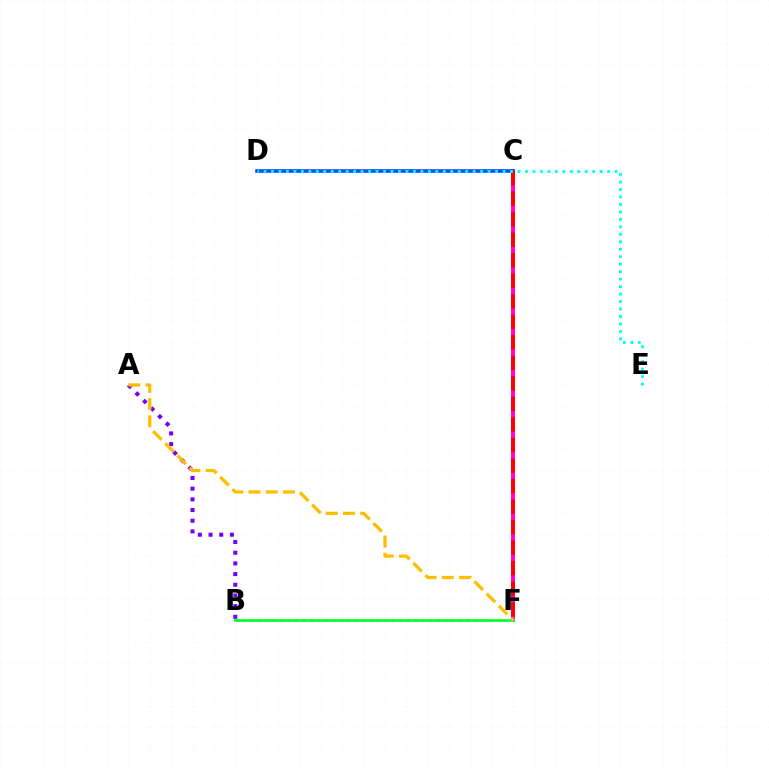{('C', 'F'): [{'color': '#ff00cf', 'line_style': 'solid', 'thickness': 2.77}, {'color': '#ff0000', 'line_style': 'dashed', 'thickness': 2.79}], ('A', 'B'): [{'color': '#7200ff', 'line_style': 'dotted', 'thickness': 2.9}], ('C', 'D'): [{'color': '#004bff', 'line_style': 'solid', 'thickness': 2.59}], ('B', 'F'): [{'color': '#84ff00', 'line_style': 'dotted', 'thickness': 2.02}, {'color': '#00ff39', 'line_style': 'solid', 'thickness': 1.93}], ('A', 'F'): [{'color': '#ffbd00', 'line_style': 'dashed', 'thickness': 2.34}], ('D', 'E'): [{'color': '#00fff6', 'line_style': 'dotted', 'thickness': 2.03}]}